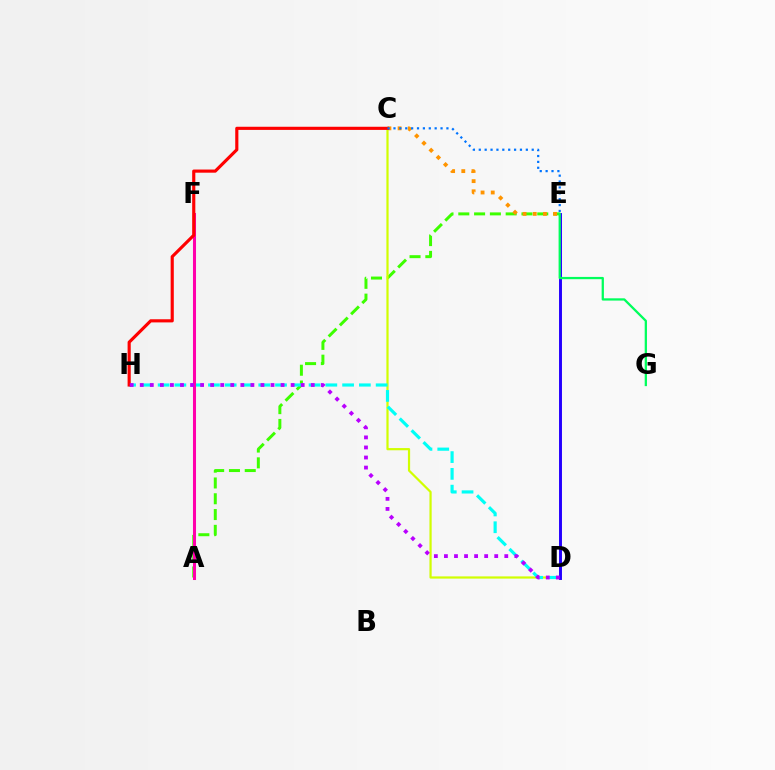{('A', 'E'): [{'color': '#3dff00', 'line_style': 'dashed', 'thickness': 2.15}], ('C', 'E'): [{'color': '#ff9400', 'line_style': 'dotted', 'thickness': 2.76}, {'color': '#0074ff', 'line_style': 'dotted', 'thickness': 1.6}], ('C', 'D'): [{'color': '#d1ff00', 'line_style': 'solid', 'thickness': 1.59}], ('D', 'H'): [{'color': '#00fff6', 'line_style': 'dashed', 'thickness': 2.28}, {'color': '#b900ff', 'line_style': 'dotted', 'thickness': 2.73}], ('D', 'E'): [{'color': '#2500ff', 'line_style': 'solid', 'thickness': 2.12}], ('A', 'F'): [{'color': '#ff00ac', 'line_style': 'solid', 'thickness': 2.19}], ('C', 'H'): [{'color': '#ff0000', 'line_style': 'solid', 'thickness': 2.26}], ('E', 'G'): [{'color': '#00ff5c', 'line_style': 'solid', 'thickness': 1.64}]}